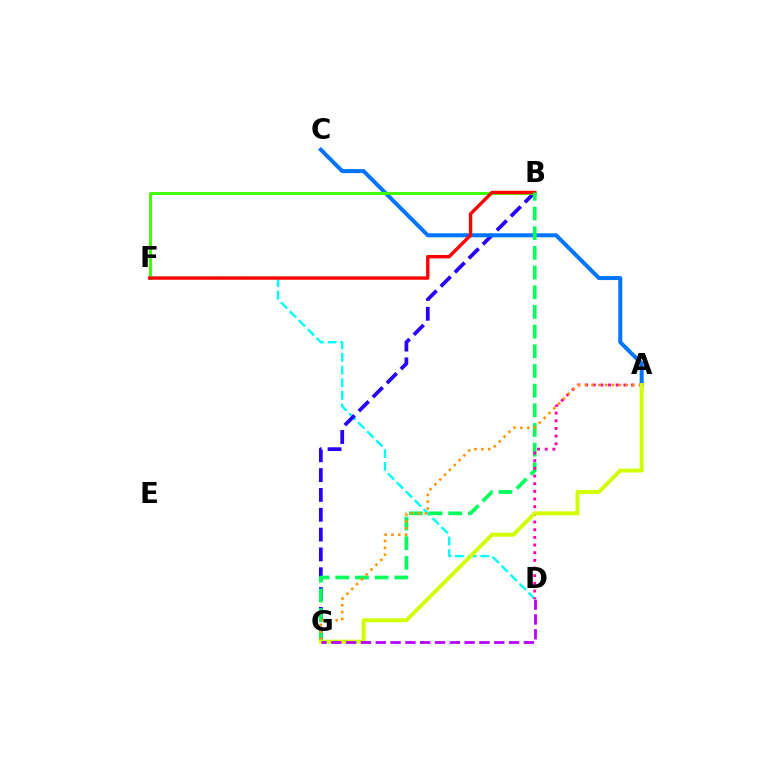{('D', 'F'): [{'color': '#00fff6', 'line_style': 'dashed', 'thickness': 1.72}], ('B', 'G'): [{'color': '#2500ff', 'line_style': 'dashed', 'thickness': 2.69}, {'color': '#00ff5c', 'line_style': 'dashed', 'thickness': 2.67}], ('A', 'C'): [{'color': '#0074ff', 'line_style': 'solid', 'thickness': 2.88}], ('B', 'F'): [{'color': '#3dff00', 'line_style': 'solid', 'thickness': 2.09}, {'color': '#ff0000', 'line_style': 'solid', 'thickness': 2.43}], ('A', 'D'): [{'color': '#ff00ac', 'line_style': 'dotted', 'thickness': 2.08}], ('A', 'G'): [{'color': '#ff9400', 'line_style': 'dotted', 'thickness': 1.86}, {'color': '#d1ff00', 'line_style': 'solid', 'thickness': 2.83}], ('D', 'G'): [{'color': '#b900ff', 'line_style': 'dashed', 'thickness': 2.01}]}